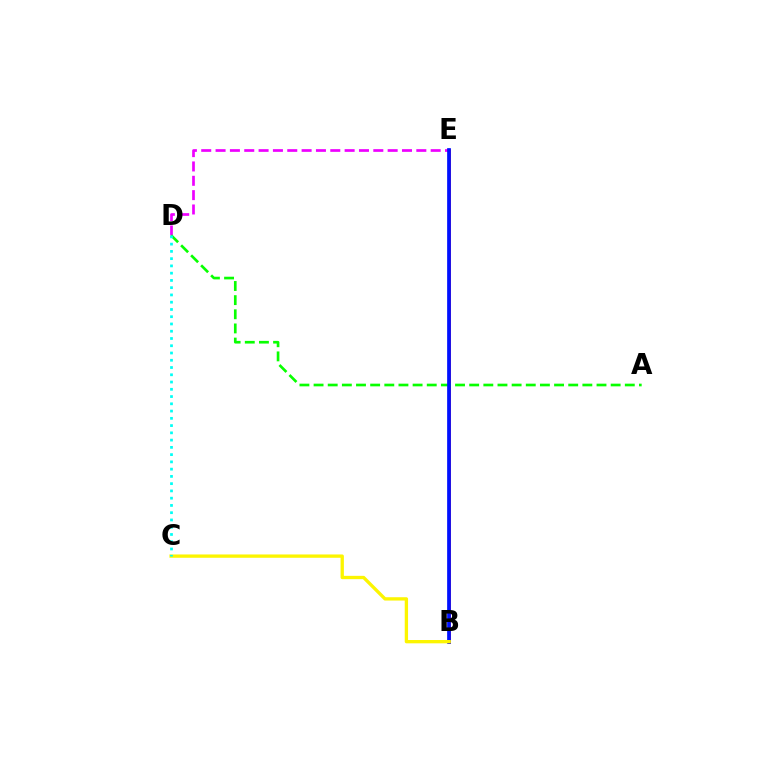{('B', 'E'): [{'color': '#ff0000', 'line_style': 'solid', 'thickness': 1.9}, {'color': '#0010ff', 'line_style': 'solid', 'thickness': 2.68}], ('D', 'E'): [{'color': '#ee00ff', 'line_style': 'dashed', 'thickness': 1.95}], ('A', 'D'): [{'color': '#08ff00', 'line_style': 'dashed', 'thickness': 1.92}], ('B', 'C'): [{'color': '#fcf500', 'line_style': 'solid', 'thickness': 2.39}], ('C', 'D'): [{'color': '#00fff6', 'line_style': 'dotted', 'thickness': 1.97}]}